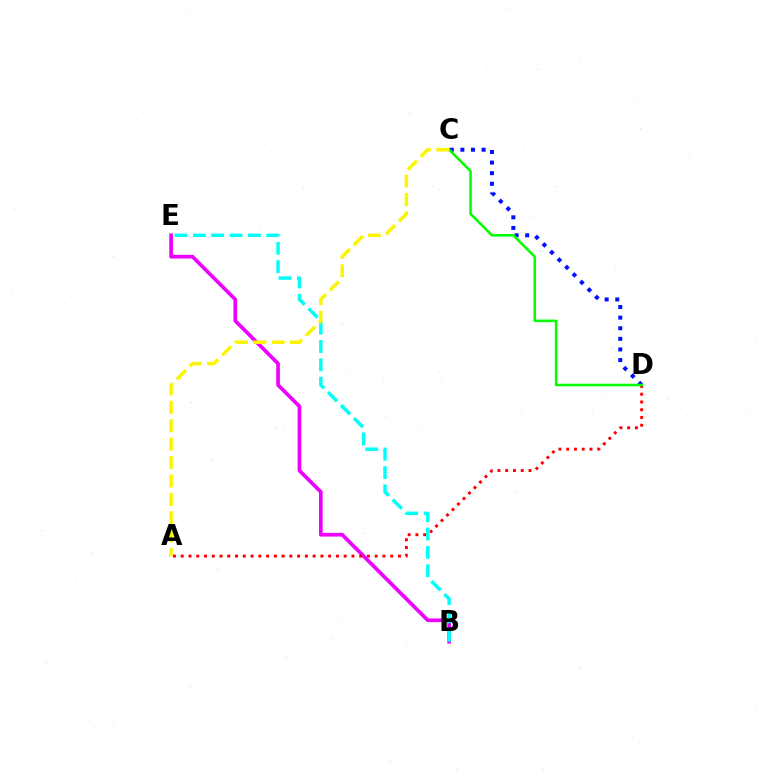{('B', 'E'): [{'color': '#ee00ff', 'line_style': 'solid', 'thickness': 2.65}, {'color': '#00fff6', 'line_style': 'dashed', 'thickness': 2.49}], ('C', 'D'): [{'color': '#0010ff', 'line_style': 'dotted', 'thickness': 2.88}, {'color': '#08ff00', 'line_style': 'solid', 'thickness': 1.85}], ('A', 'D'): [{'color': '#ff0000', 'line_style': 'dotted', 'thickness': 2.11}], ('A', 'C'): [{'color': '#fcf500', 'line_style': 'dashed', 'thickness': 2.5}]}